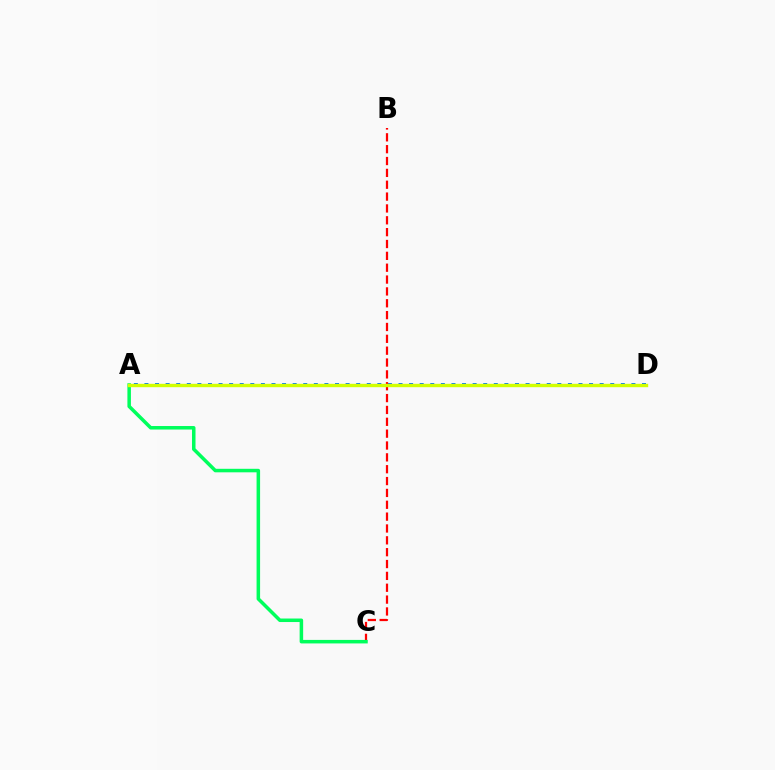{('A', 'D'): [{'color': '#0074ff', 'line_style': 'dotted', 'thickness': 2.88}, {'color': '#b900ff', 'line_style': 'dotted', 'thickness': 2.08}, {'color': '#d1ff00', 'line_style': 'solid', 'thickness': 2.45}], ('B', 'C'): [{'color': '#ff0000', 'line_style': 'dashed', 'thickness': 1.61}], ('A', 'C'): [{'color': '#00ff5c', 'line_style': 'solid', 'thickness': 2.53}]}